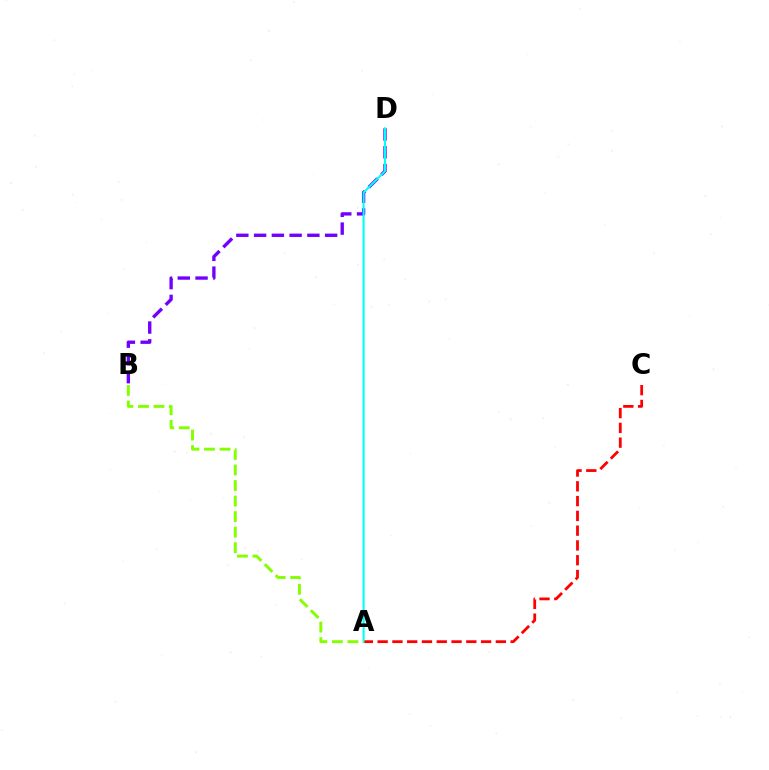{('A', 'C'): [{'color': '#ff0000', 'line_style': 'dashed', 'thickness': 2.01}], ('B', 'D'): [{'color': '#7200ff', 'line_style': 'dashed', 'thickness': 2.41}], ('A', 'D'): [{'color': '#00fff6', 'line_style': 'solid', 'thickness': 1.5}], ('A', 'B'): [{'color': '#84ff00', 'line_style': 'dashed', 'thickness': 2.11}]}